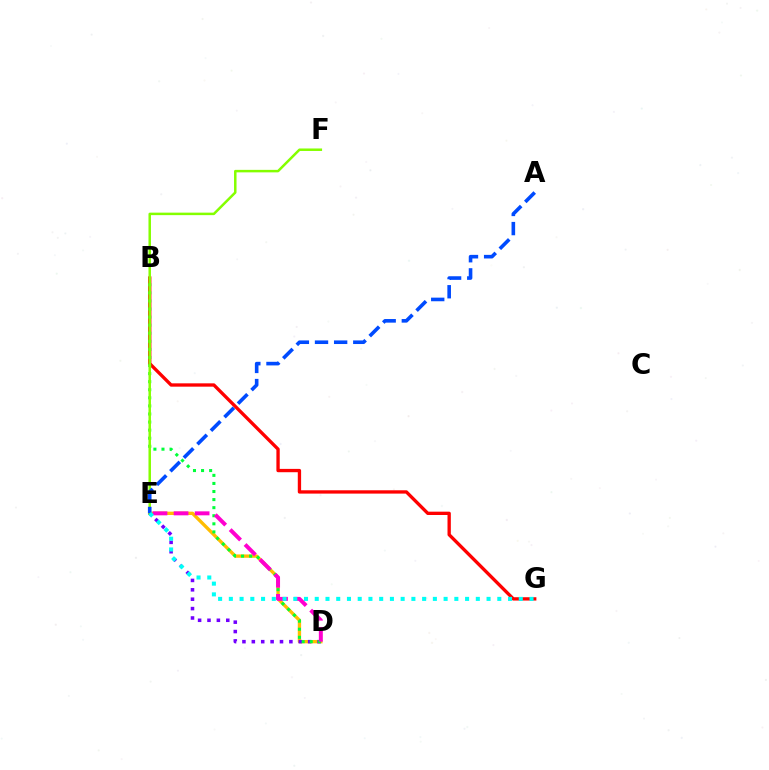{('D', 'E'): [{'color': '#ffbd00', 'line_style': 'solid', 'thickness': 2.41}, {'color': '#7200ff', 'line_style': 'dotted', 'thickness': 2.55}, {'color': '#ff00cf', 'line_style': 'dashed', 'thickness': 2.86}], ('B', 'G'): [{'color': '#ff0000', 'line_style': 'solid', 'thickness': 2.4}], ('B', 'D'): [{'color': '#00ff39', 'line_style': 'dotted', 'thickness': 2.19}], ('E', 'F'): [{'color': '#84ff00', 'line_style': 'solid', 'thickness': 1.8}], ('A', 'E'): [{'color': '#004bff', 'line_style': 'dashed', 'thickness': 2.6}], ('E', 'G'): [{'color': '#00fff6', 'line_style': 'dotted', 'thickness': 2.92}]}